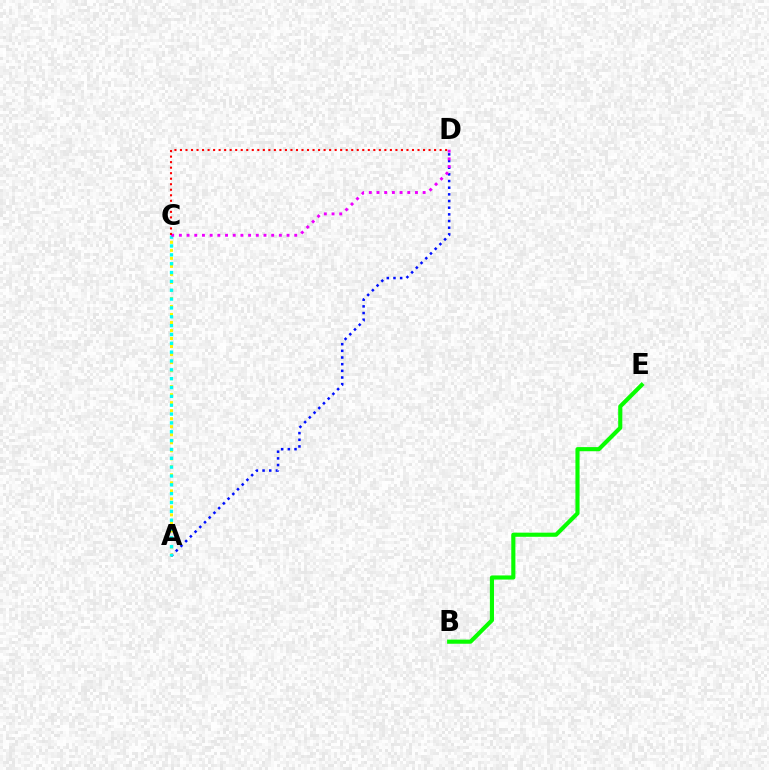{('A', 'C'): [{'color': '#fcf500', 'line_style': 'dotted', 'thickness': 2.18}, {'color': '#00fff6', 'line_style': 'dotted', 'thickness': 2.4}], ('A', 'D'): [{'color': '#0010ff', 'line_style': 'dotted', 'thickness': 1.81}], ('B', 'E'): [{'color': '#08ff00', 'line_style': 'solid', 'thickness': 2.97}], ('C', 'D'): [{'color': '#ee00ff', 'line_style': 'dotted', 'thickness': 2.09}, {'color': '#ff0000', 'line_style': 'dotted', 'thickness': 1.5}]}